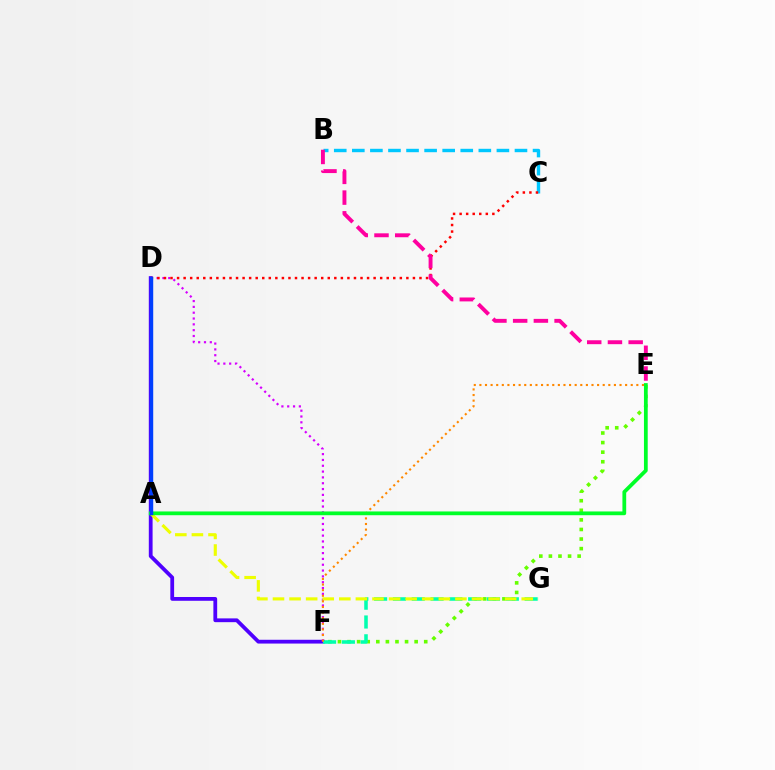{('E', 'F'): [{'color': '#66ff00', 'line_style': 'dotted', 'thickness': 2.6}, {'color': '#ff8800', 'line_style': 'dotted', 'thickness': 1.52}], ('B', 'C'): [{'color': '#00c7ff', 'line_style': 'dashed', 'thickness': 2.46}], ('D', 'F'): [{'color': '#4f00ff', 'line_style': 'solid', 'thickness': 2.72}, {'color': '#d600ff', 'line_style': 'dotted', 'thickness': 1.58}], ('F', 'G'): [{'color': '#00ffaf', 'line_style': 'dashed', 'thickness': 2.56}], ('C', 'D'): [{'color': '#ff0000', 'line_style': 'dotted', 'thickness': 1.78}], ('B', 'E'): [{'color': '#ff00a0', 'line_style': 'dashed', 'thickness': 2.82}], ('A', 'G'): [{'color': '#eeff00', 'line_style': 'dashed', 'thickness': 2.25}], ('A', 'E'): [{'color': '#00ff27', 'line_style': 'solid', 'thickness': 2.71}], ('A', 'D'): [{'color': '#003fff', 'line_style': 'solid', 'thickness': 2.47}]}